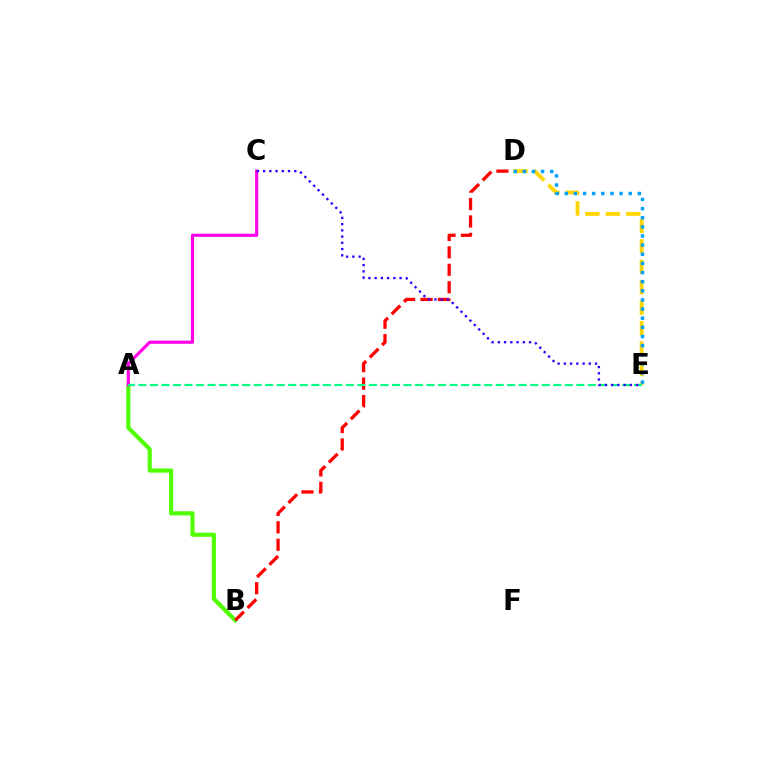{('A', 'B'): [{'color': '#4fff00', 'line_style': 'solid', 'thickness': 2.97}], ('D', 'E'): [{'color': '#ffd500', 'line_style': 'dashed', 'thickness': 2.78}, {'color': '#009eff', 'line_style': 'dotted', 'thickness': 2.48}], ('A', 'C'): [{'color': '#ff00ed', 'line_style': 'solid', 'thickness': 2.26}], ('B', 'D'): [{'color': '#ff0000', 'line_style': 'dashed', 'thickness': 2.37}], ('A', 'E'): [{'color': '#00ff86', 'line_style': 'dashed', 'thickness': 1.57}], ('C', 'E'): [{'color': '#3700ff', 'line_style': 'dotted', 'thickness': 1.7}]}